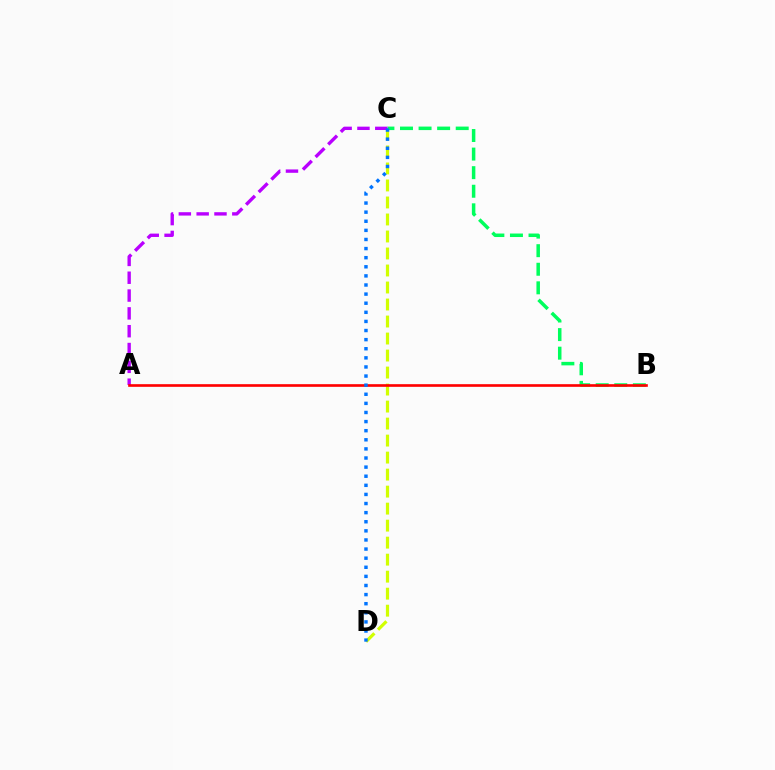{('C', 'D'): [{'color': '#d1ff00', 'line_style': 'dashed', 'thickness': 2.31}, {'color': '#0074ff', 'line_style': 'dotted', 'thickness': 2.47}], ('B', 'C'): [{'color': '#00ff5c', 'line_style': 'dashed', 'thickness': 2.52}], ('A', 'C'): [{'color': '#b900ff', 'line_style': 'dashed', 'thickness': 2.42}], ('A', 'B'): [{'color': '#ff0000', 'line_style': 'solid', 'thickness': 1.91}]}